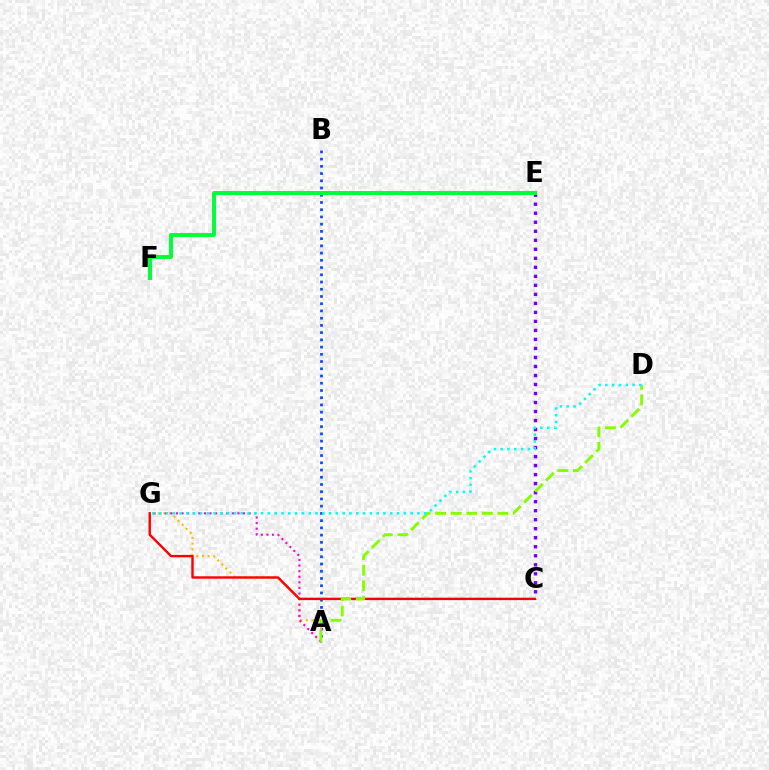{('A', 'B'): [{'color': '#004bff', 'line_style': 'dotted', 'thickness': 1.96}], ('A', 'G'): [{'color': '#ffbd00', 'line_style': 'dotted', 'thickness': 1.55}, {'color': '#ff00cf', 'line_style': 'dotted', 'thickness': 1.52}], ('C', 'G'): [{'color': '#ff0000', 'line_style': 'solid', 'thickness': 1.74}], ('C', 'E'): [{'color': '#7200ff', 'line_style': 'dotted', 'thickness': 2.45}], ('A', 'D'): [{'color': '#84ff00', 'line_style': 'dashed', 'thickness': 2.11}], ('E', 'F'): [{'color': '#00ff39', 'line_style': 'solid', 'thickness': 2.84}], ('D', 'G'): [{'color': '#00fff6', 'line_style': 'dotted', 'thickness': 1.85}]}